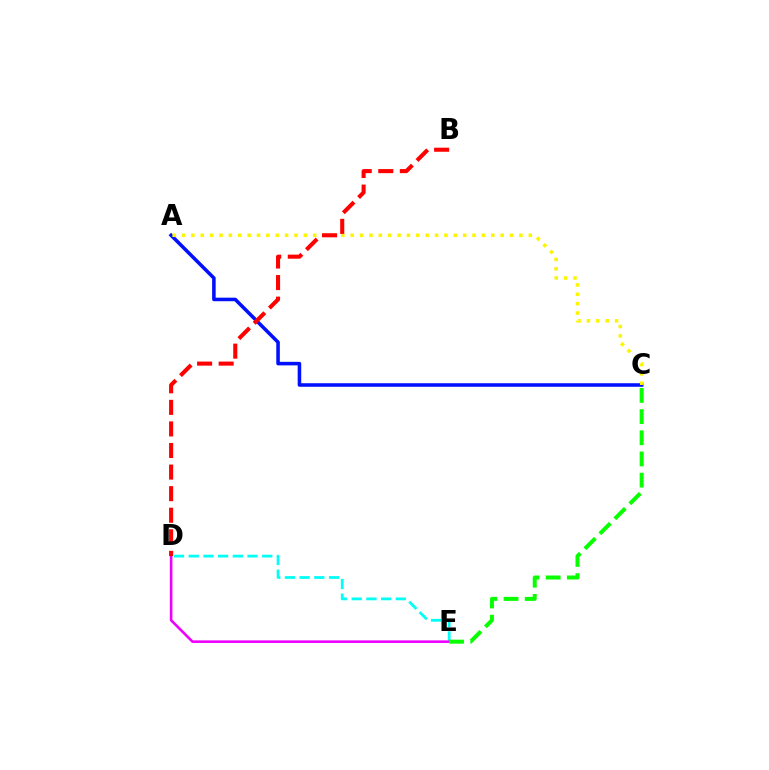{('A', 'C'): [{'color': '#0010ff', 'line_style': 'solid', 'thickness': 2.55}, {'color': '#fcf500', 'line_style': 'dotted', 'thickness': 2.55}], ('D', 'E'): [{'color': '#00fff6', 'line_style': 'dashed', 'thickness': 2.0}, {'color': '#ee00ff', 'line_style': 'solid', 'thickness': 1.87}], ('C', 'E'): [{'color': '#08ff00', 'line_style': 'dashed', 'thickness': 2.88}], ('B', 'D'): [{'color': '#ff0000', 'line_style': 'dashed', 'thickness': 2.93}]}